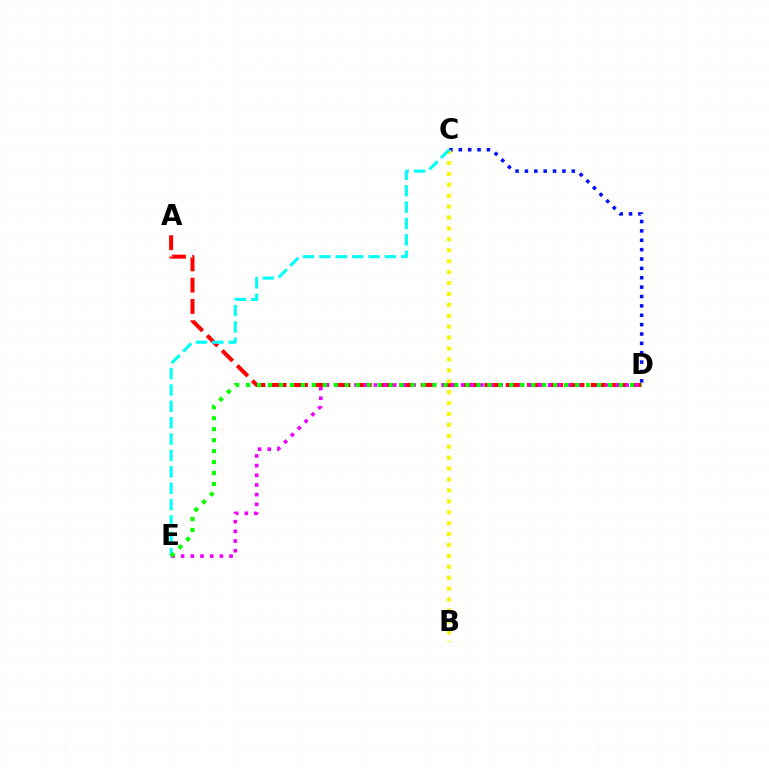{('C', 'D'): [{'color': '#0010ff', 'line_style': 'dotted', 'thickness': 2.55}], ('A', 'D'): [{'color': '#ff0000', 'line_style': 'dashed', 'thickness': 2.89}], ('B', 'C'): [{'color': '#fcf500', 'line_style': 'dotted', 'thickness': 2.97}], ('D', 'E'): [{'color': '#ee00ff', 'line_style': 'dotted', 'thickness': 2.63}, {'color': '#08ff00', 'line_style': 'dotted', 'thickness': 2.98}], ('C', 'E'): [{'color': '#00fff6', 'line_style': 'dashed', 'thickness': 2.22}]}